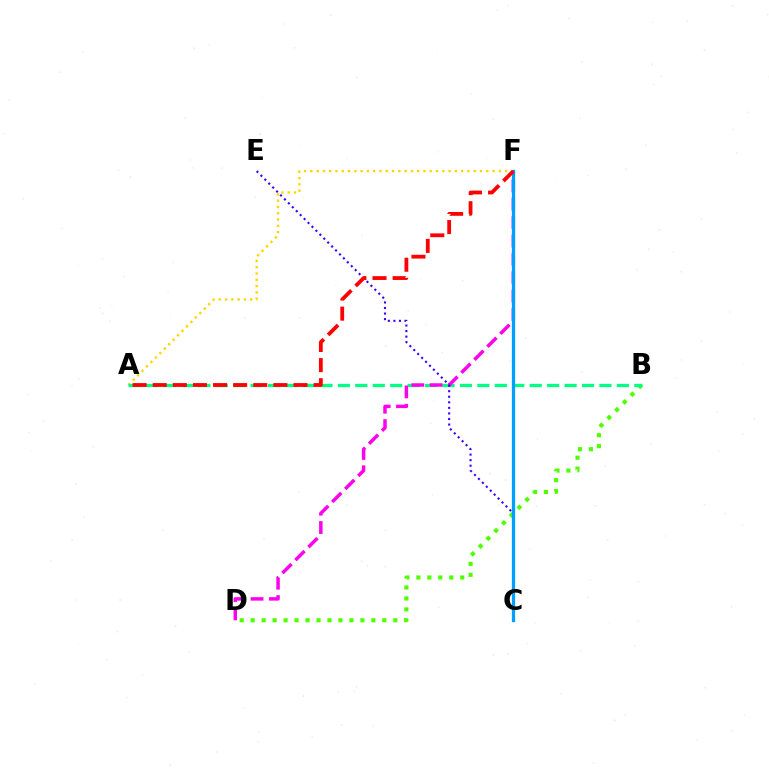{('B', 'D'): [{'color': '#4fff00', 'line_style': 'dotted', 'thickness': 2.98}], ('A', 'F'): [{'color': '#ffd500', 'line_style': 'dotted', 'thickness': 1.71}, {'color': '#ff0000', 'line_style': 'dashed', 'thickness': 2.73}], ('A', 'B'): [{'color': '#00ff86', 'line_style': 'dashed', 'thickness': 2.37}], ('D', 'F'): [{'color': '#ff00ed', 'line_style': 'dashed', 'thickness': 2.49}], ('C', 'E'): [{'color': '#3700ff', 'line_style': 'dotted', 'thickness': 1.51}], ('C', 'F'): [{'color': '#009eff', 'line_style': 'solid', 'thickness': 2.35}]}